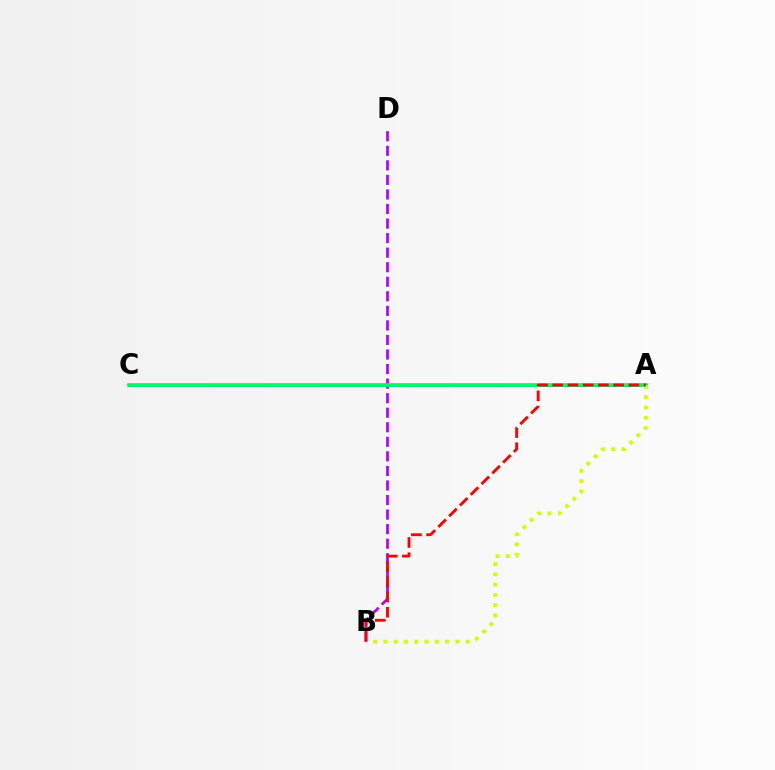{('B', 'D'): [{'color': '#b900ff', 'line_style': 'dashed', 'thickness': 1.98}], ('A', 'C'): [{'color': '#0074ff', 'line_style': 'solid', 'thickness': 2.12}, {'color': '#00ff5c', 'line_style': 'solid', 'thickness': 2.66}], ('A', 'B'): [{'color': '#d1ff00', 'line_style': 'dotted', 'thickness': 2.79}, {'color': '#ff0000', 'line_style': 'dashed', 'thickness': 2.07}]}